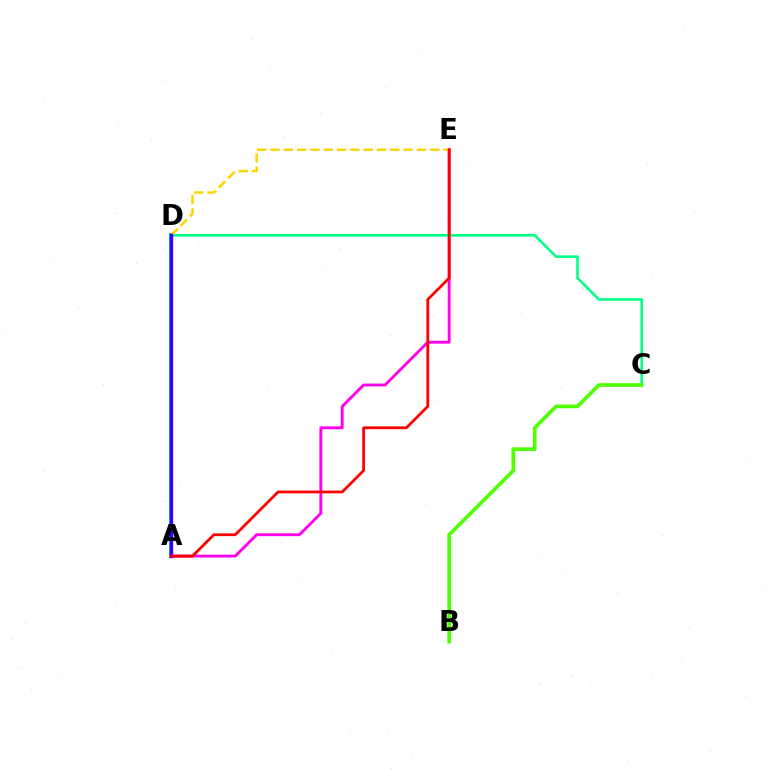{('A', 'E'): [{'color': '#ff00ed', 'line_style': 'solid', 'thickness': 2.06}, {'color': '#ff0000', 'line_style': 'solid', 'thickness': 1.99}], ('A', 'D'): [{'color': '#009eff', 'line_style': 'solid', 'thickness': 2.84}, {'color': '#3700ff', 'line_style': 'solid', 'thickness': 2.4}], ('C', 'D'): [{'color': '#00ff86', 'line_style': 'solid', 'thickness': 1.86}], ('D', 'E'): [{'color': '#ffd500', 'line_style': 'dashed', 'thickness': 1.81}], ('B', 'C'): [{'color': '#4fff00', 'line_style': 'solid', 'thickness': 2.64}]}